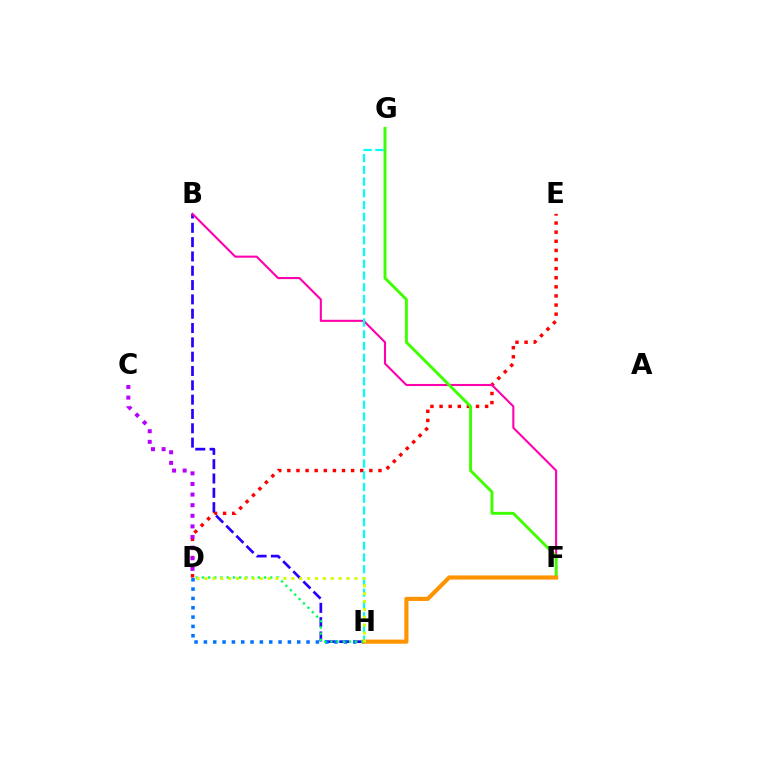{('D', 'E'): [{'color': '#ff0000', 'line_style': 'dotted', 'thickness': 2.48}], ('B', 'H'): [{'color': '#2500ff', 'line_style': 'dashed', 'thickness': 1.95}], ('C', 'D'): [{'color': '#b900ff', 'line_style': 'dotted', 'thickness': 2.88}], ('B', 'F'): [{'color': '#ff00ac', 'line_style': 'solid', 'thickness': 1.51}], ('D', 'H'): [{'color': '#0074ff', 'line_style': 'dotted', 'thickness': 2.54}, {'color': '#00ff5c', 'line_style': 'dotted', 'thickness': 1.69}, {'color': '#d1ff00', 'line_style': 'dotted', 'thickness': 2.14}], ('G', 'H'): [{'color': '#00fff6', 'line_style': 'dashed', 'thickness': 1.6}], ('F', 'G'): [{'color': '#3dff00', 'line_style': 'solid', 'thickness': 2.1}], ('F', 'H'): [{'color': '#ff9400', 'line_style': 'solid', 'thickness': 2.98}]}